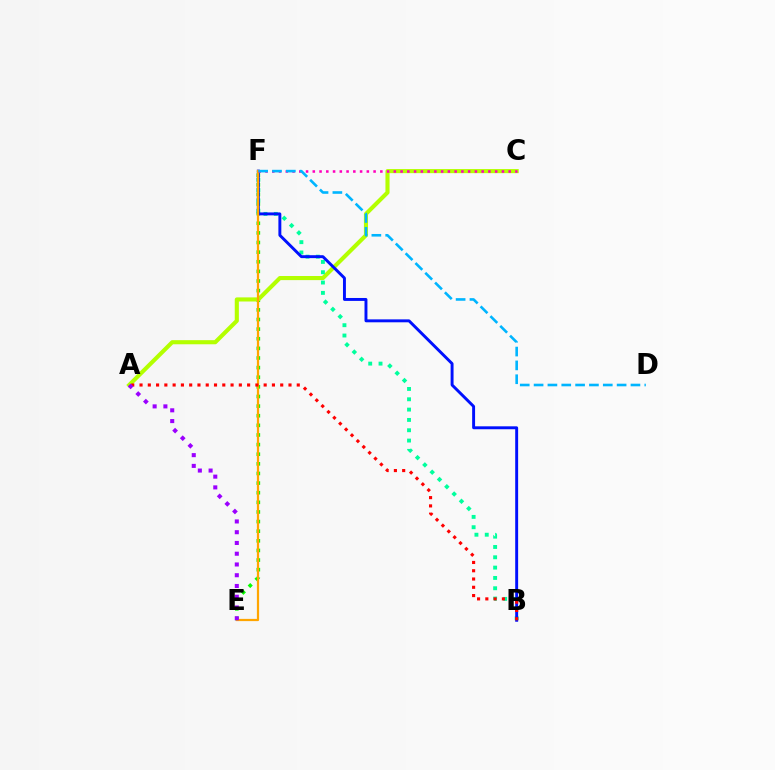{('E', 'F'): [{'color': '#08ff00', 'line_style': 'dotted', 'thickness': 2.61}, {'color': '#ffa500', 'line_style': 'solid', 'thickness': 1.6}], ('A', 'C'): [{'color': '#b3ff00', 'line_style': 'solid', 'thickness': 2.96}], ('B', 'F'): [{'color': '#00ff9d', 'line_style': 'dotted', 'thickness': 2.8}, {'color': '#0010ff', 'line_style': 'solid', 'thickness': 2.11}], ('A', 'B'): [{'color': '#ff0000', 'line_style': 'dotted', 'thickness': 2.25}], ('A', 'E'): [{'color': '#9b00ff', 'line_style': 'dotted', 'thickness': 2.92}], ('C', 'F'): [{'color': '#ff00bd', 'line_style': 'dotted', 'thickness': 1.84}], ('D', 'F'): [{'color': '#00b5ff', 'line_style': 'dashed', 'thickness': 1.88}]}